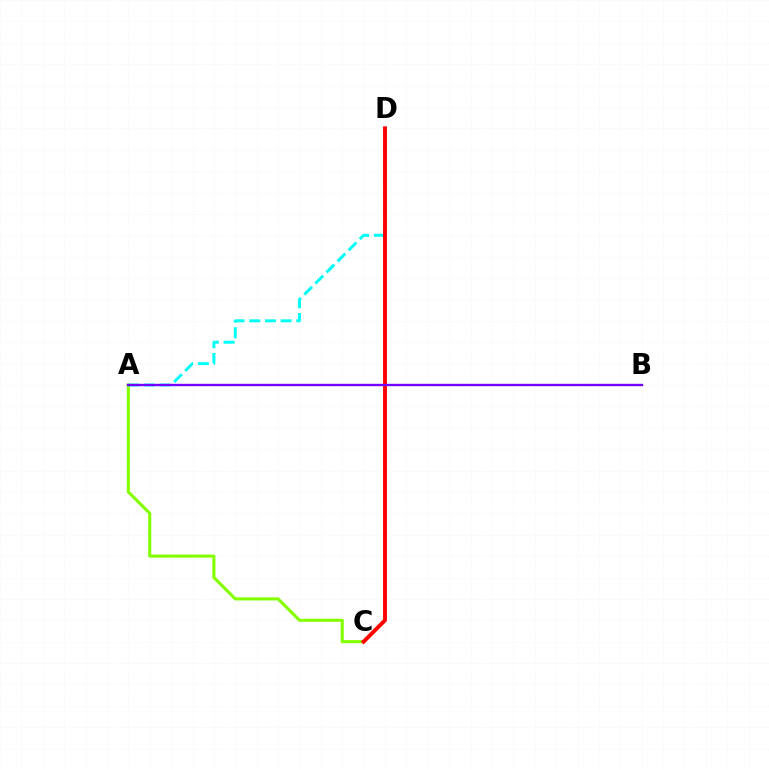{('A', 'C'): [{'color': '#84ff00', 'line_style': 'solid', 'thickness': 2.23}], ('A', 'D'): [{'color': '#00fff6', 'line_style': 'dashed', 'thickness': 2.13}], ('C', 'D'): [{'color': '#ff0000', 'line_style': 'solid', 'thickness': 2.81}], ('A', 'B'): [{'color': '#7200ff', 'line_style': 'solid', 'thickness': 1.71}]}